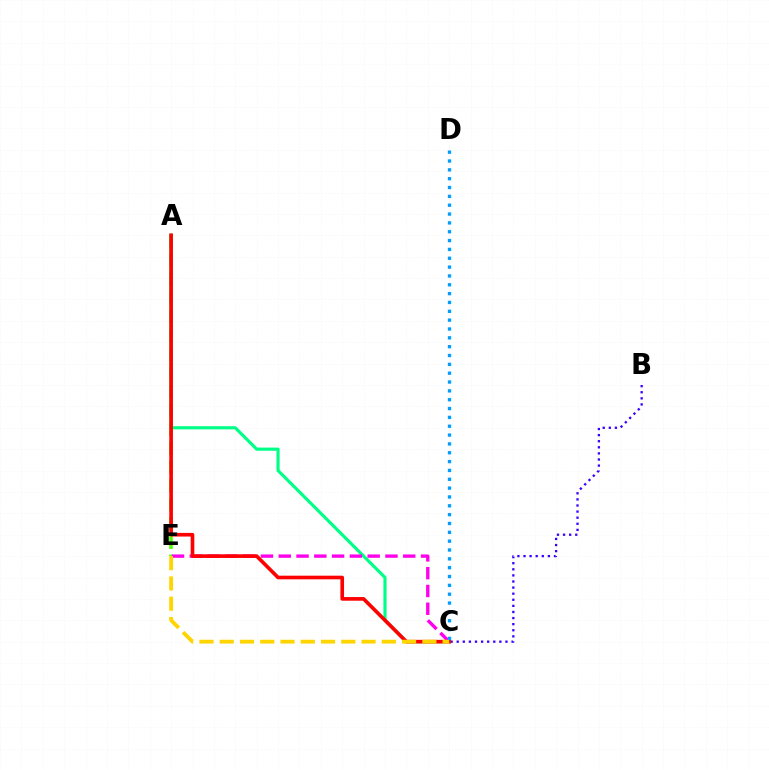{('A', 'E'): [{'color': '#4fff00', 'line_style': 'dashed', 'thickness': 2.55}], ('A', 'C'): [{'color': '#00ff86', 'line_style': 'solid', 'thickness': 2.27}, {'color': '#ff0000', 'line_style': 'solid', 'thickness': 2.62}], ('B', 'C'): [{'color': '#3700ff', 'line_style': 'dotted', 'thickness': 1.66}], ('C', 'E'): [{'color': '#ff00ed', 'line_style': 'dashed', 'thickness': 2.42}, {'color': '#ffd500', 'line_style': 'dashed', 'thickness': 2.75}], ('C', 'D'): [{'color': '#009eff', 'line_style': 'dotted', 'thickness': 2.4}]}